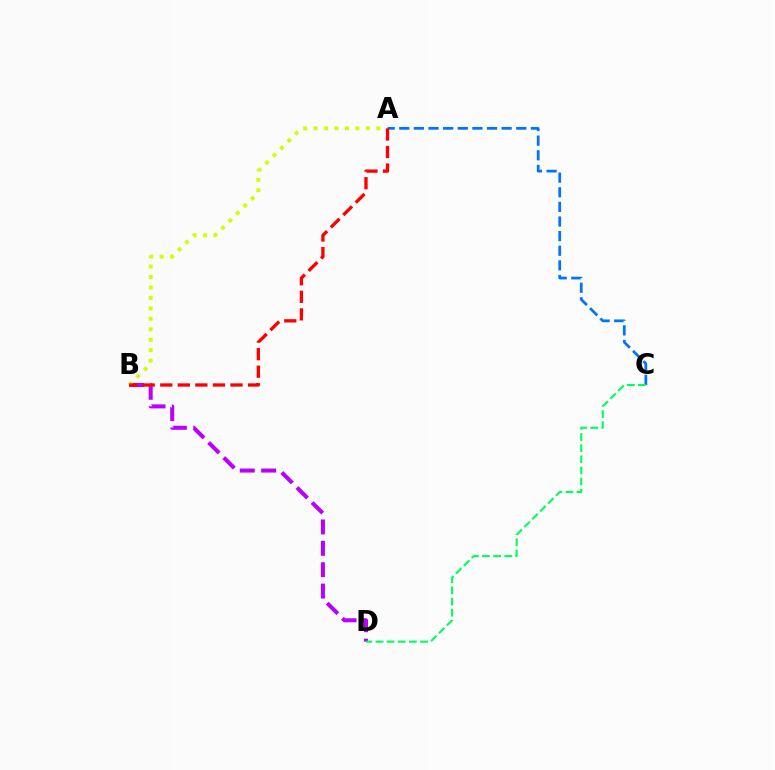{('B', 'D'): [{'color': '#b900ff', 'line_style': 'dashed', 'thickness': 2.9}], ('A', 'C'): [{'color': '#0074ff', 'line_style': 'dashed', 'thickness': 1.99}], ('C', 'D'): [{'color': '#00ff5c', 'line_style': 'dashed', 'thickness': 1.51}], ('A', 'B'): [{'color': '#d1ff00', 'line_style': 'dotted', 'thickness': 2.84}, {'color': '#ff0000', 'line_style': 'dashed', 'thickness': 2.39}]}